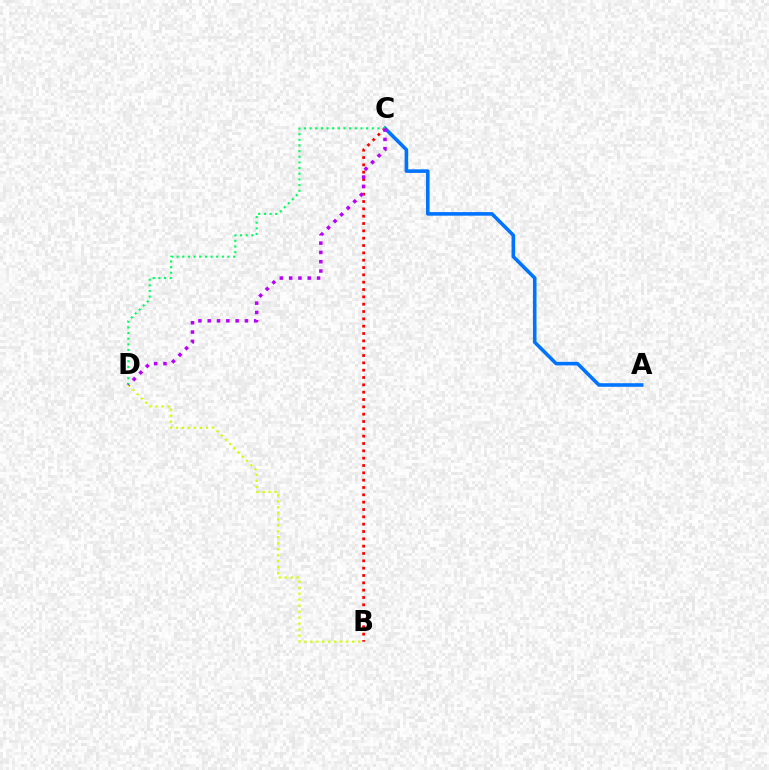{('B', 'C'): [{'color': '#ff0000', 'line_style': 'dotted', 'thickness': 1.99}], ('A', 'C'): [{'color': '#0074ff', 'line_style': 'solid', 'thickness': 2.58}], ('B', 'D'): [{'color': '#d1ff00', 'line_style': 'dotted', 'thickness': 1.63}], ('C', 'D'): [{'color': '#00ff5c', 'line_style': 'dotted', 'thickness': 1.54}, {'color': '#b900ff', 'line_style': 'dotted', 'thickness': 2.53}]}